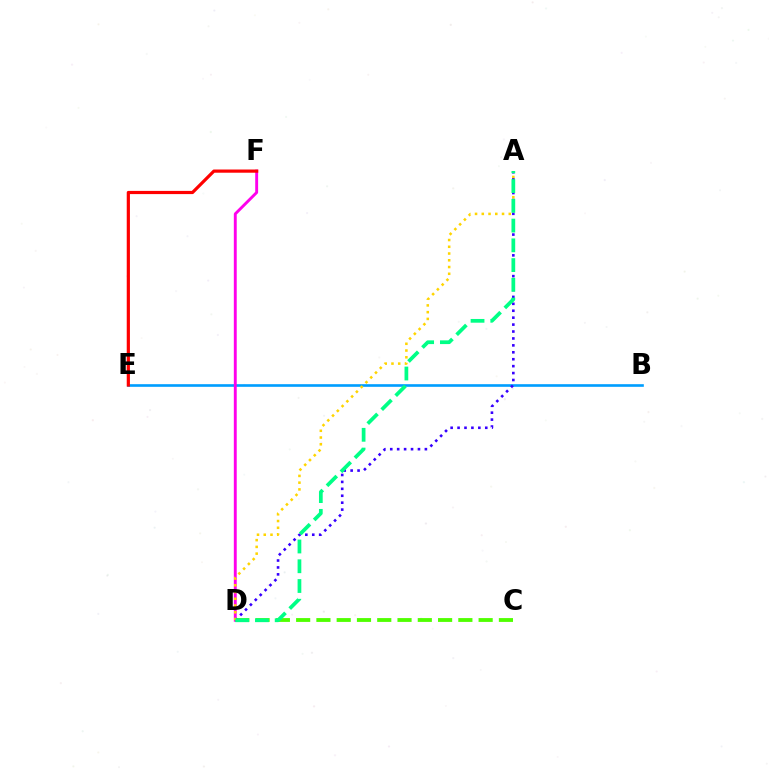{('B', 'E'): [{'color': '#009eff', 'line_style': 'solid', 'thickness': 1.9}], ('C', 'D'): [{'color': '#4fff00', 'line_style': 'dashed', 'thickness': 2.75}], ('D', 'F'): [{'color': '#ff00ed', 'line_style': 'solid', 'thickness': 2.09}], ('A', 'D'): [{'color': '#3700ff', 'line_style': 'dotted', 'thickness': 1.88}, {'color': '#ffd500', 'line_style': 'dotted', 'thickness': 1.83}, {'color': '#00ff86', 'line_style': 'dashed', 'thickness': 2.68}], ('E', 'F'): [{'color': '#ff0000', 'line_style': 'solid', 'thickness': 2.3}]}